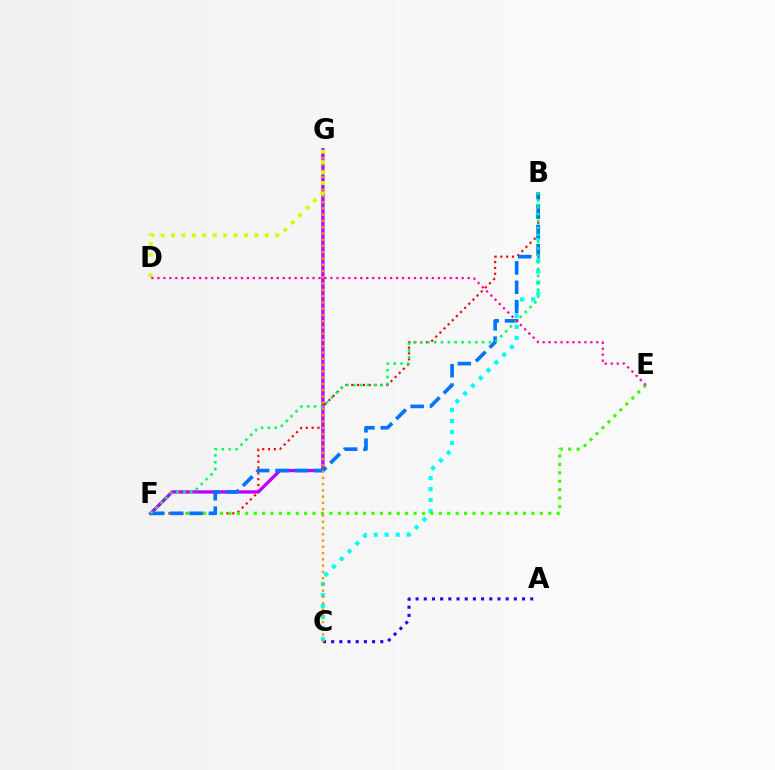{('A', 'C'): [{'color': '#2500ff', 'line_style': 'dotted', 'thickness': 2.22}], ('B', 'F'): [{'color': '#ff0000', 'line_style': 'dotted', 'thickness': 1.58}, {'color': '#0074ff', 'line_style': 'dashed', 'thickness': 2.63}, {'color': '#00ff5c', 'line_style': 'dotted', 'thickness': 1.87}], ('F', 'G'): [{'color': '#b900ff', 'line_style': 'solid', 'thickness': 2.37}], ('B', 'C'): [{'color': '#00fff6', 'line_style': 'dotted', 'thickness': 2.99}], ('E', 'F'): [{'color': '#3dff00', 'line_style': 'dotted', 'thickness': 2.29}], ('C', 'G'): [{'color': '#ff9400', 'line_style': 'dotted', 'thickness': 1.7}], ('D', 'G'): [{'color': '#d1ff00', 'line_style': 'dotted', 'thickness': 2.83}], ('D', 'E'): [{'color': '#ff00ac', 'line_style': 'dotted', 'thickness': 1.62}]}